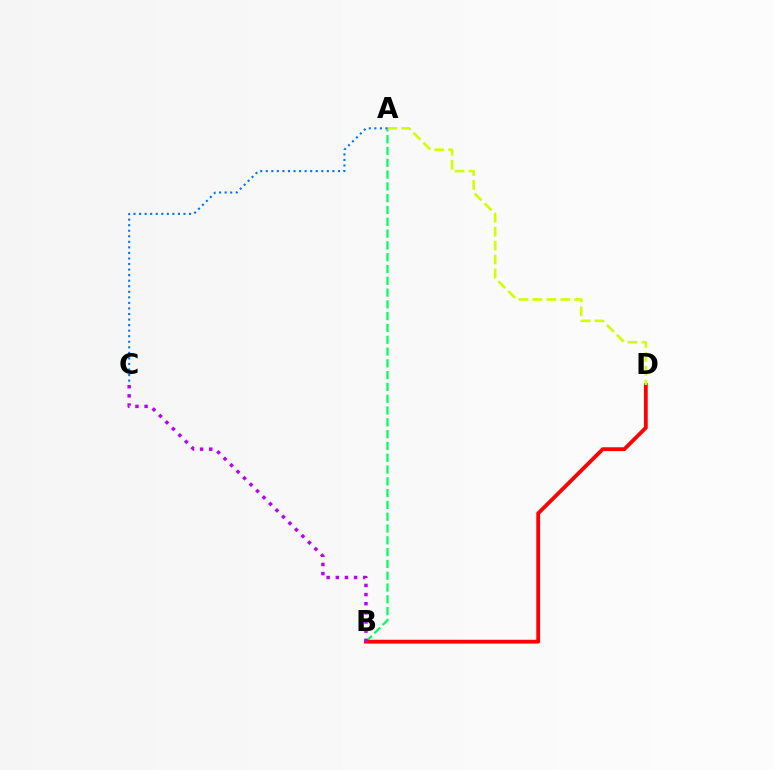{('A', 'B'): [{'color': '#00ff5c', 'line_style': 'dashed', 'thickness': 1.6}], ('B', 'D'): [{'color': '#ff0000', 'line_style': 'solid', 'thickness': 2.73}], ('A', 'D'): [{'color': '#d1ff00', 'line_style': 'dashed', 'thickness': 1.89}], ('A', 'C'): [{'color': '#0074ff', 'line_style': 'dotted', 'thickness': 1.51}], ('B', 'C'): [{'color': '#b900ff', 'line_style': 'dotted', 'thickness': 2.48}]}